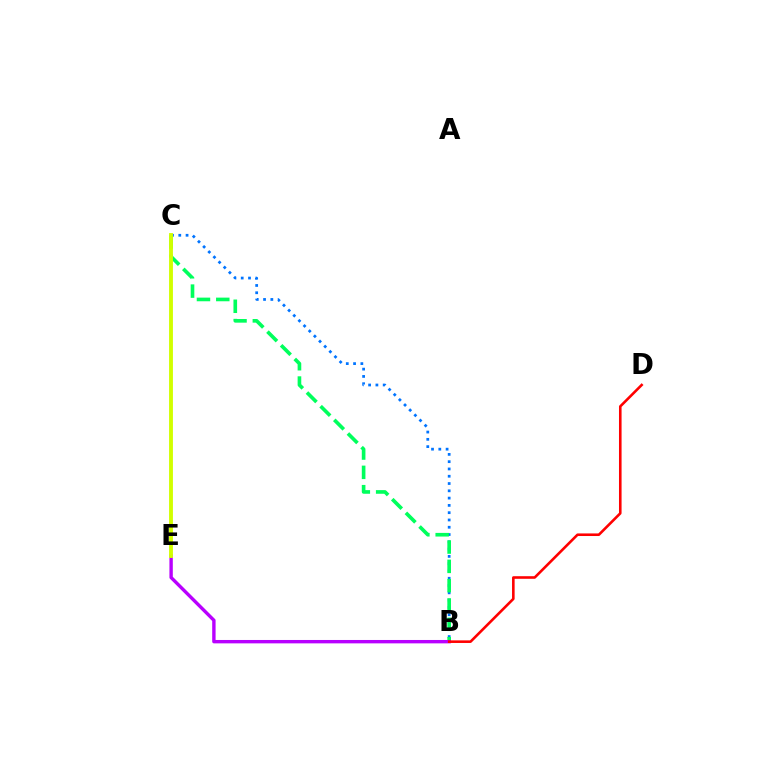{('B', 'C'): [{'color': '#0074ff', 'line_style': 'dotted', 'thickness': 1.98}, {'color': '#00ff5c', 'line_style': 'dashed', 'thickness': 2.62}], ('B', 'E'): [{'color': '#b900ff', 'line_style': 'solid', 'thickness': 2.44}], ('C', 'E'): [{'color': '#d1ff00', 'line_style': 'solid', 'thickness': 2.78}], ('B', 'D'): [{'color': '#ff0000', 'line_style': 'solid', 'thickness': 1.87}]}